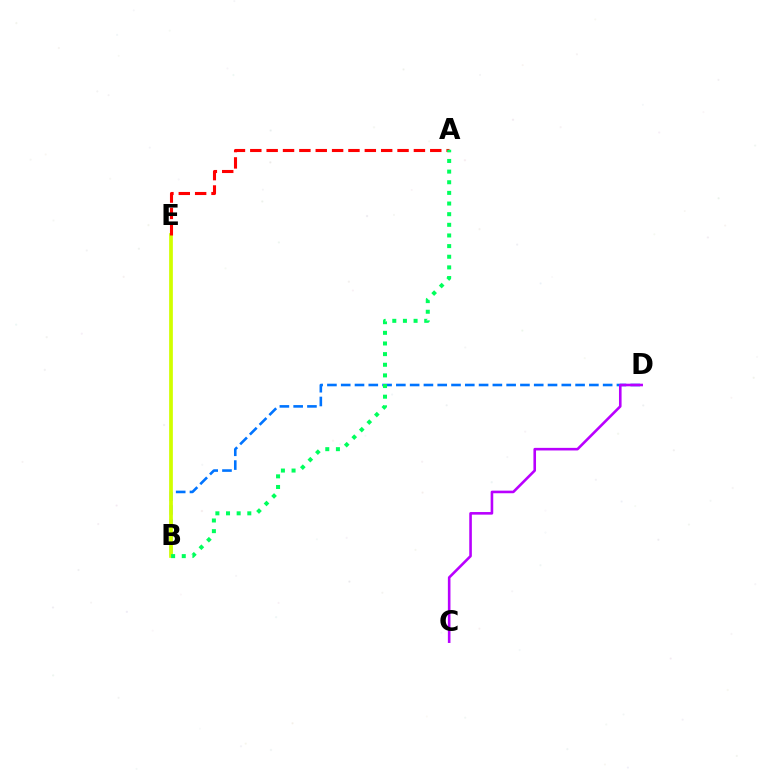{('B', 'D'): [{'color': '#0074ff', 'line_style': 'dashed', 'thickness': 1.87}], ('B', 'E'): [{'color': '#d1ff00', 'line_style': 'solid', 'thickness': 2.68}], ('A', 'E'): [{'color': '#ff0000', 'line_style': 'dashed', 'thickness': 2.22}], ('A', 'B'): [{'color': '#00ff5c', 'line_style': 'dotted', 'thickness': 2.89}], ('C', 'D'): [{'color': '#b900ff', 'line_style': 'solid', 'thickness': 1.87}]}